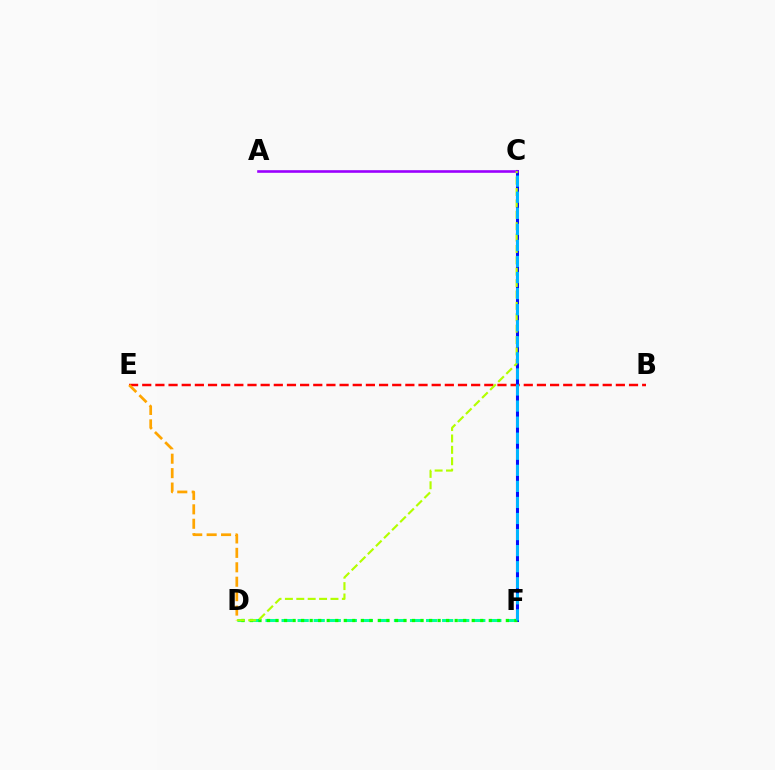{('C', 'F'): [{'color': '#ff00bd', 'line_style': 'solid', 'thickness': 1.52}, {'color': '#0010ff', 'line_style': 'solid', 'thickness': 2.16}, {'color': '#00b5ff', 'line_style': 'dashed', 'thickness': 2.18}], ('D', 'F'): [{'color': '#00ff9d', 'line_style': 'dashed', 'thickness': 2.18}, {'color': '#08ff00', 'line_style': 'dotted', 'thickness': 2.32}], ('B', 'E'): [{'color': '#ff0000', 'line_style': 'dashed', 'thickness': 1.79}], ('D', 'E'): [{'color': '#ffa500', 'line_style': 'dashed', 'thickness': 1.96}], ('A', 'C'): [{'color': '#9b00ff', 'line_style': 'solid', 'thickness': 1.88}], ('C', 'D'): [{'color': '#b3ff00', 'line_style': 'dashed', 'thickness': 1.55}]}